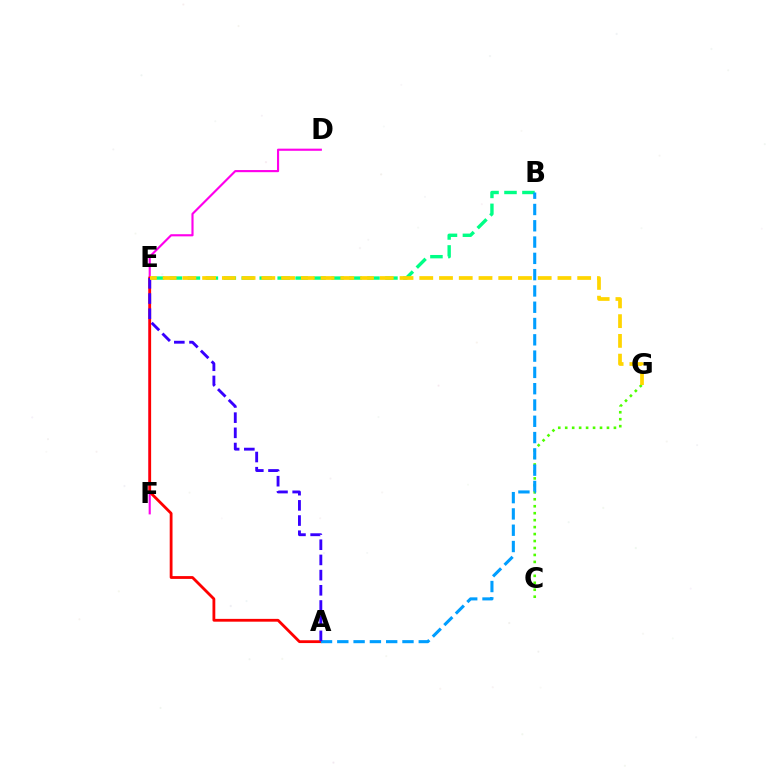{('B', 'E'): [{'color': '#00ff86', 'line_style': 'dashed', 'thickness': 2.44}], ('D', 'F'): [{'color': '#ff00ed', 'line_style': 'solid', 'thickness': 1.54}], ('C', 'G'): [{'color': '#4fff00', 'line_style': 'dotted', 'thickness': 1.89}], ('A', 'E'): [{'color': '#ff0000', 'line_style': 'solid', 'thickness': 2.02}, {'color': '#3700ff', 'line_style': 'dashed', 'thickness': 2.06}], ('A', 'B'): [{'color': '#009eff', 'line_style': 'dashed', 'thickness': 2.21}], ('E', 'G'): [{'color': '#ffd500', 'line_style': 'dashed', 'thickness': 2.68}]}